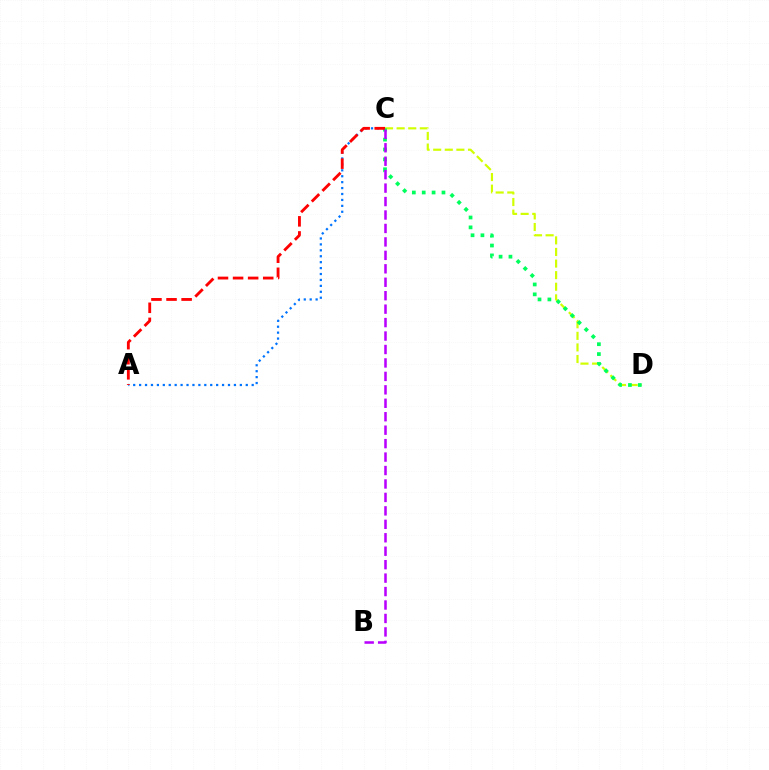{('C', 'D'): [{'color': '#d1ff00', 'line_style': 'dashed', 'thickness': 1.57}, {'color': '#00ff5c', 'line_style': 'dotted', 'thickness': 2.69}], ('A', 'C'): [{'color': '#0074ff', 'line_style': 'dotted', 'thickness': 1.61}, {'color': '#ff0000', 'line_style': 'dashed', 'thickness': 2.05}], ('B', 'C'): [{'color': '#b900ff', 'line_style': 'dashed', 'thickness': 1.83}]}